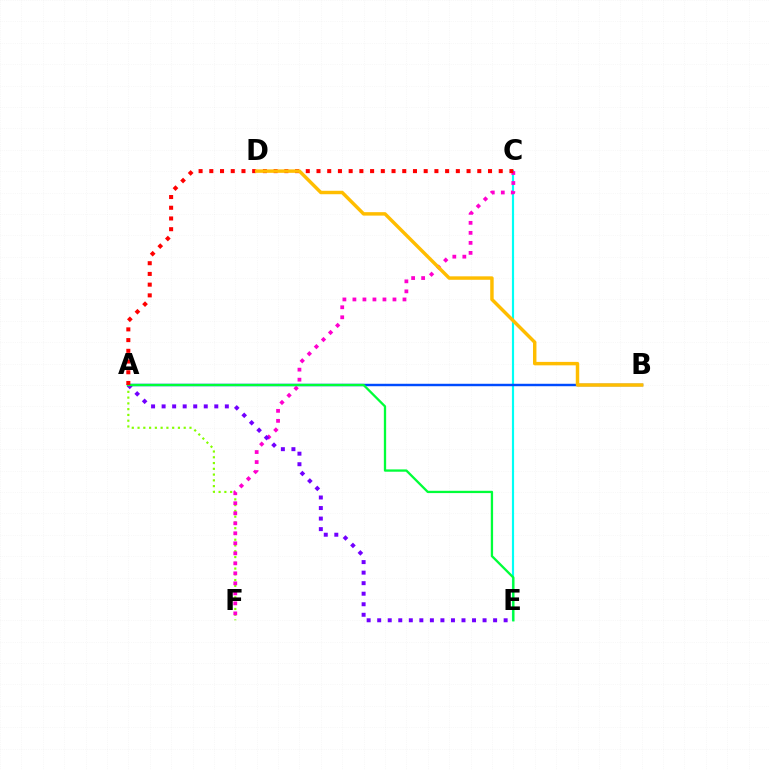{('C', 'E'): [{'color': '#00fff6', 'line_style': 'solid', 'thickness': 1.55}], ('A', 'B'): [{'color': '#004bff', 'line_style': 'solid', 'thickness': 1.76}], ('A', 'F'): [{'color': '#84ff00', 'line_style': 'dotted', 'thickness': 1.57}], ('C', 'F'): [{'color': '#ff00cf', 'line_style': 'dotted', 'thickness': 2.72}], ('A', 'E'): [{'color': '#7200ff', 'line_style': 'dotted', 'thickness': 2.86}, {'color': '#00ff39', 'line_style': 'solid', 'thickness': 1.66}], ('A', 'C'): [{'color': '#ff0000', 'line_style': 'dotted', 'thickness': 2.91}], ('B', 'D'): [{'color': '#ffbd00', 'line_style': 'solid', 'thickness': 2.48}]}